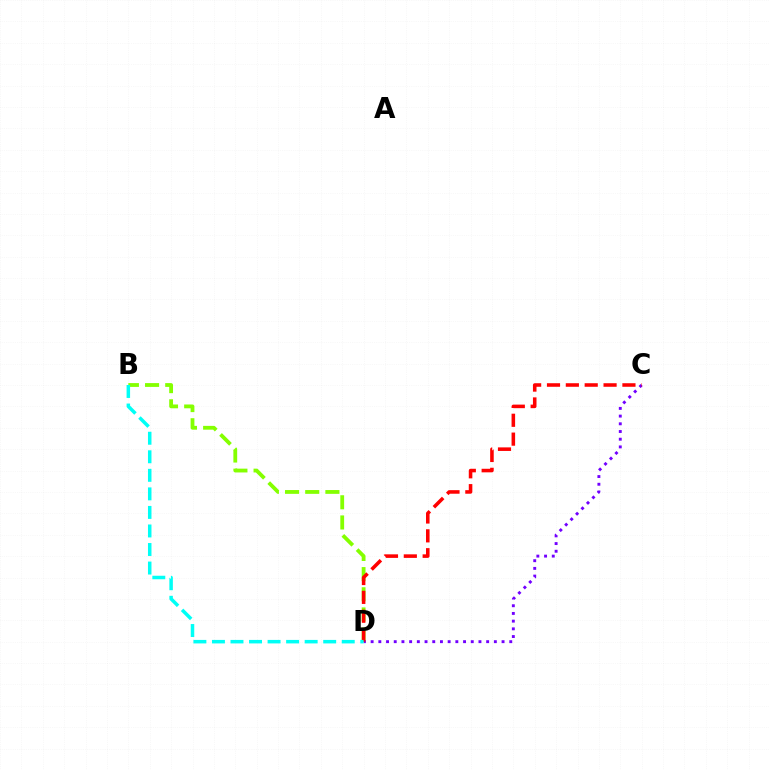{('B', 'D'): [{'color': '#84ff00', 'line_style': 'dashed', 'thickness': 2.74}, {'color': '#00fff6', 'line_style': 'dashed', 'thickness': 2.52}], ('C', 'D'): [{'color': '#7200ff', 'line_style': 'dotted', 'thickness': 2.09}, {'color': '#ff0000', 'line_style': 'dashed', 'thickness': 2.56}]}